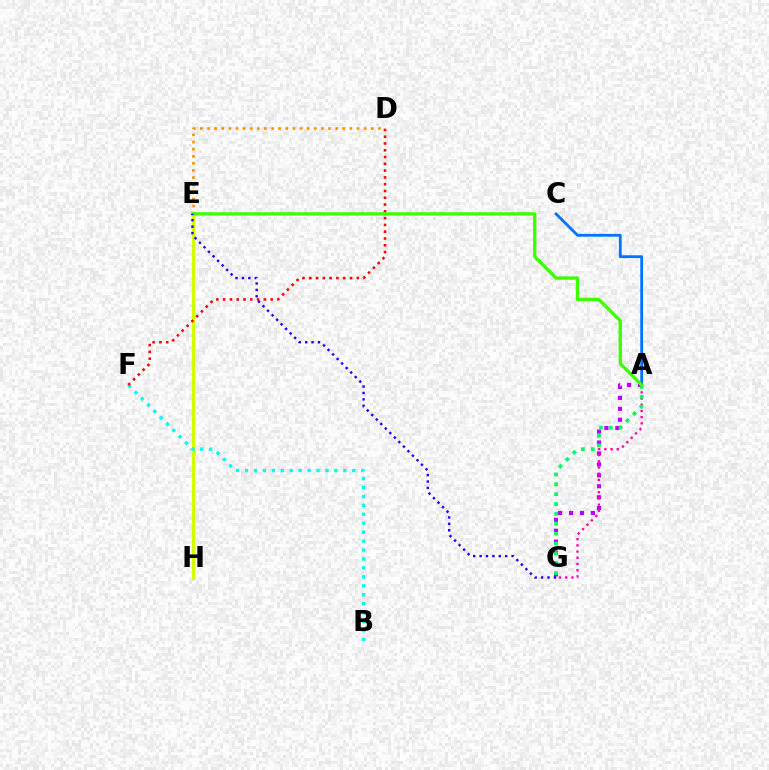{('E', 'H'): [{'color': '#d1ff00', 'line_style': 'solid', 'thickness': 2.3}], ('A', 'G'): [{'color': '#b900ff', 'line_style': 'dotted', 'thickness': 2.97}, {'color': '#ff00ac', 'line_style': 'dotted', 'thickness': 1.68}, {'color': '#00ff5c', 'line_style': 'dotted', 'thickness': 2.68}], ('B', 'F'): [{'color': '#00fff6', 'line_style': 'dotted', 'thickness': 2.43}], ('D', 'F'): [{'color': '#ff0000', 'line_style': 'dotted', 'thickness': 1.84}], ('D', 'E'): [{'color': '#ff9400', 'line_style': 'dotted', 'thickness': 1.93}], ('A', 'C'): [{'color': '#0074ff', 'line_style': 'solid', 'thickness': 2.02}], ('A', 'E'): [{'color': '#3dff00', 'line_style': 'solid', 'thickness': 2.39}], ('E', 'G'): [{'color': '#2500ff', 'line_style': 'dotted', 'thickness': 1.74}]}